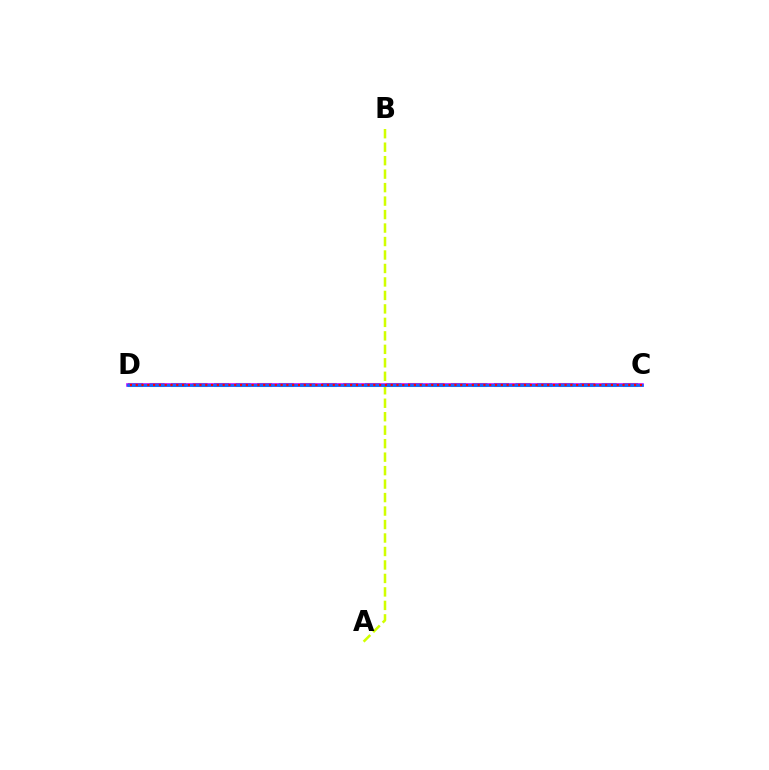{('C', 'D'): [{'color': '#00ff5c', 'line_style': 'dashed', 'thickness': 2.92}, {'color': '#b900ff', 'line_style': 'solid', 'thickness': 2.55}, {'color': '#0074ff', 'line_style': 'solid', 'thickness': 1.82}, {'color': '#ff0000', 'line_style': 'dotted', 'thickness': 1.57}], ('A', 'B'): [{'color': '#d1ff00', 'line_style': 'dashed', 'thickness': 1.83}]}